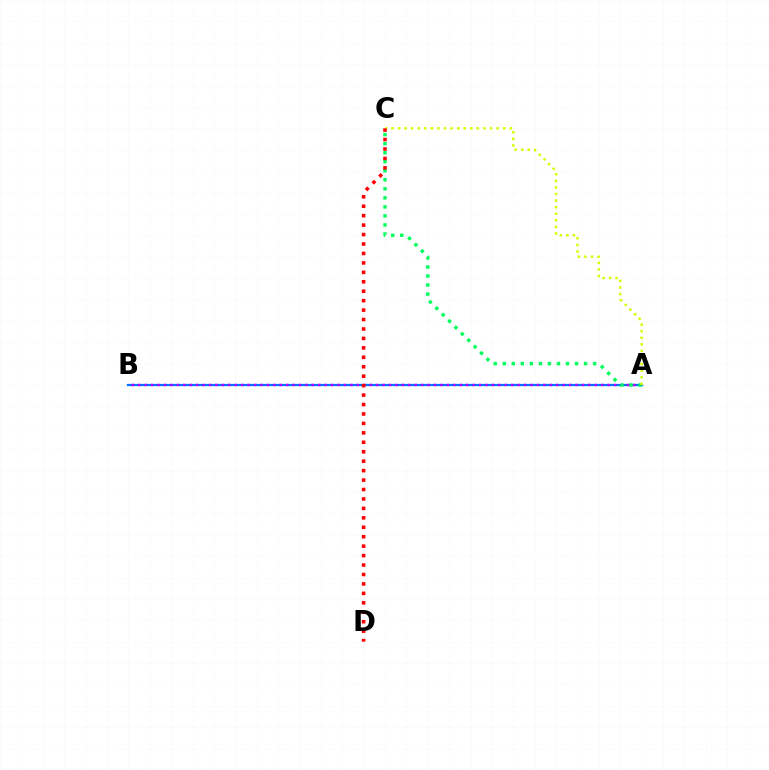{('A', 'B'): [{'color': '#0074ff', 'line_style': 'solid', 'thickness': 1.61}, {'color': '#b900ff', 'line_style': 'dotted', 'thickness': 1.75}], ('A', 'C'): [{'color': '#00ff5c', 'line_style': 'dotted', 'thickness': 2.45}, {'color': '#d1ff00', 'line_style': 'dotted', 'thickness': 1.78}], ('C', 'D'): [{'color': '#ff0000', 'line_style': 'dotted', 'thickness': 2.57}]}